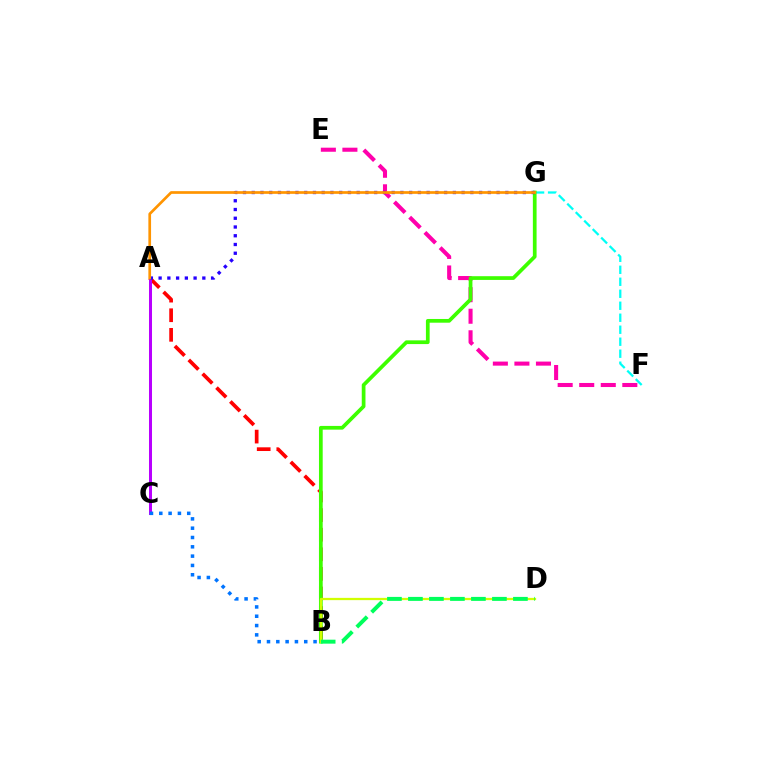{('A', 'B'): [{'color': '#ff0000', 'line_style': 'dashed', 'thickness': 2.66}], ('A', 'C'): [{'color': '#b900ff', 'line_style': 'solid', 'thickness': 2.16}], ('E', 'F'): [{'color': '#ff00ac', 'line_style': 'dashed', 'thickness': 2.93}], ('F', 'G'): [{'color': '#00fff6', 'line_style': 'dashed', 'thickness': 1.63}], ('B', 'G'): [{'color': '#3dff00', 'line_style': 'solid', 'thickness': 2.68}], ('B', 'C'): [{'color': '#0074ff', 'line_style': 'dotted', 'thickness': 2.53}], ('A', 'G'): [{'color': '#2500ff', 'line_style': 'dotted', 'thickness': 2.38}, {'color': '#ff9400', 'line_style': 'solid', 'thickness': 1.94}], ('B', 'D'): [{'color': '#d1ff00', 'line_style': 'solid', 'thickness': 1.63}, {'color': '#00ff5c', 'line_style': 'dashed', 'thickness': 2.85}]}